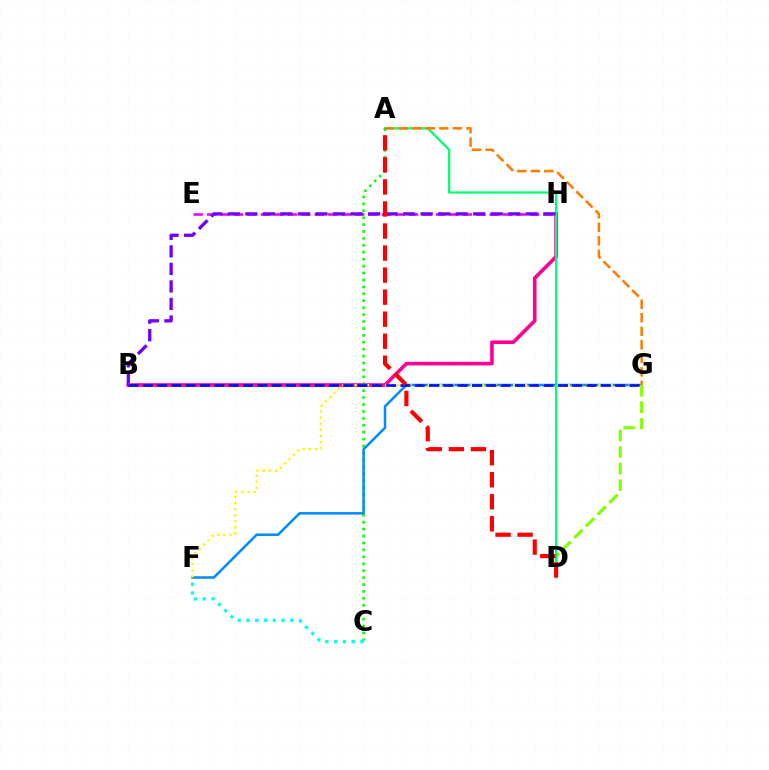{('A', 'C'): [{'color': '#08ff00', 'line_style': 'dotted', 'thickness': 1.88}], ('B', 'H'): [{'color': '#ff0094', 'line_style': 'solid', 'thickness': 2.61}, {'color': '#7200ff', 'line_style': 'dashed', 'thickness': 2.38}], ('F', 'G'): [{'color': '#008cff', 'line_style': 'solid', 'thickness': 1.81}, {'color': '#fcf500', 'line_style': 'dotted', 'thickness': 1.66}], ('D', 'G'): [{'color': '#84ff00', 'line_style': 'dashed', 'thickness': 2.25}], ('B', 'G'): [{'color': '#0010ff', 'line_style': 'dashed', 'thickness': 1.94}], ('E', 'H'): [{'color': '#ee00ff', 'line_style': 'dashed', 'thickness': 1.83}], ('A', 'D'): [{'color': '#00ff74', 'line_style': 'solid', 'thickness': 1.6}, {'color': '#ff0000', 'line_style': 'dashed', 'thickness': 2.99}], ('A', 'G'): [{'color': '#ff7c00', 'line_style': 'dashed', 'thickness': 1.84}], ('C', 'F'): [{'color': '#00fff6', 'line_style': 'dotted', 'thickness': 2.38}]}